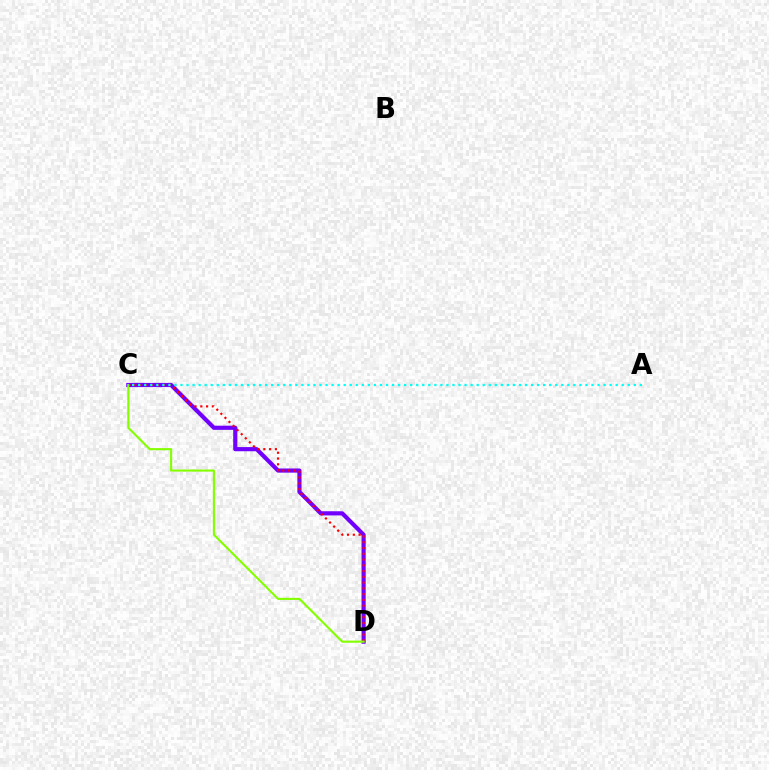{('C', 'D'): [{'color': '#7200ff', 'line_style': 'solid', 'thickness': 3.0}, {'color': '#ff0000', 'line_style': 'dotted', 'thickness': 1.57}, {'color': '#84ff00', 'line_style': 'solid', 'thickness': 1.53}], ('A', 'C'): [{'color': '#00fff6', 'line_style': 'dotted', 'thickness': 1.64}]}